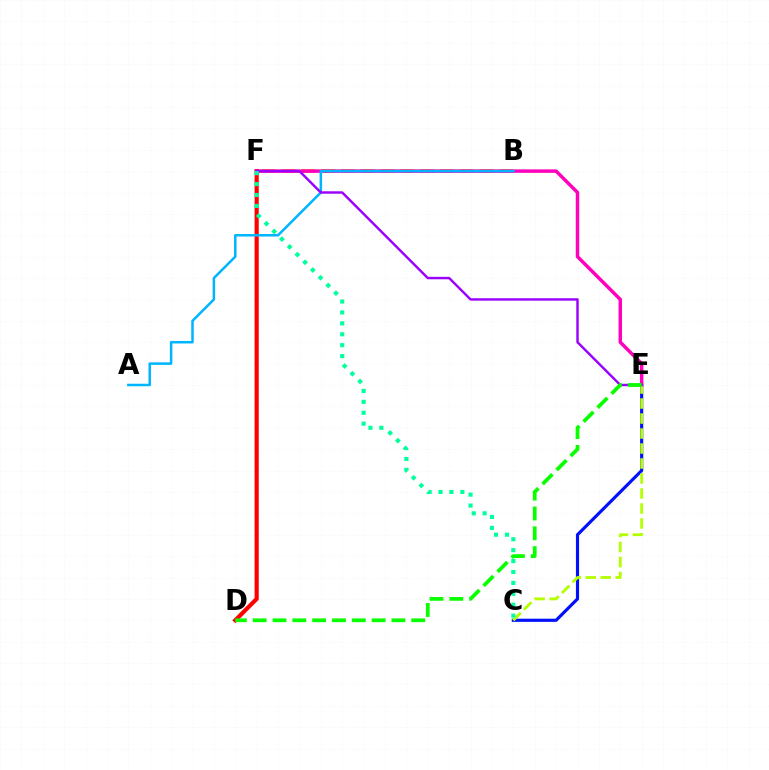{('D', 'F'): [{'color': '#ff0000', 'line_style': 'solid', 'thickness': 2.99}], ('B', 'F'): [{'color': '#ffa500', 'line_style': 'dashed', 'thickness': 2.69}], ('C', 'E'): [{'color': '#0010ff', 'line_style': 'solid', 'thickness': 2.27}, {'color': '#b3ff00', 'line_style': 'dashed', 'thickness': 2.04}], ('E', 'F'): [{'color': '#ff00bd', 'line_style': 'solid', 'thickness': 2.5}, {'color': '#9b00ff', 'line_style': 'solid', 'thickness': 1.75}], ('A', 'B'): [{'color': '#00b5ff', 'line_style': 'solid', 'thickness': 1.81}], ('C', 'F'): [{'color': '#00ff9d', 'line_style': 'dotted', 'thickness': 2.97}], ('D', 'E'): [{'color': '#08ff00', 'line_style': 'dashed', 'thickness': 2.69}]}